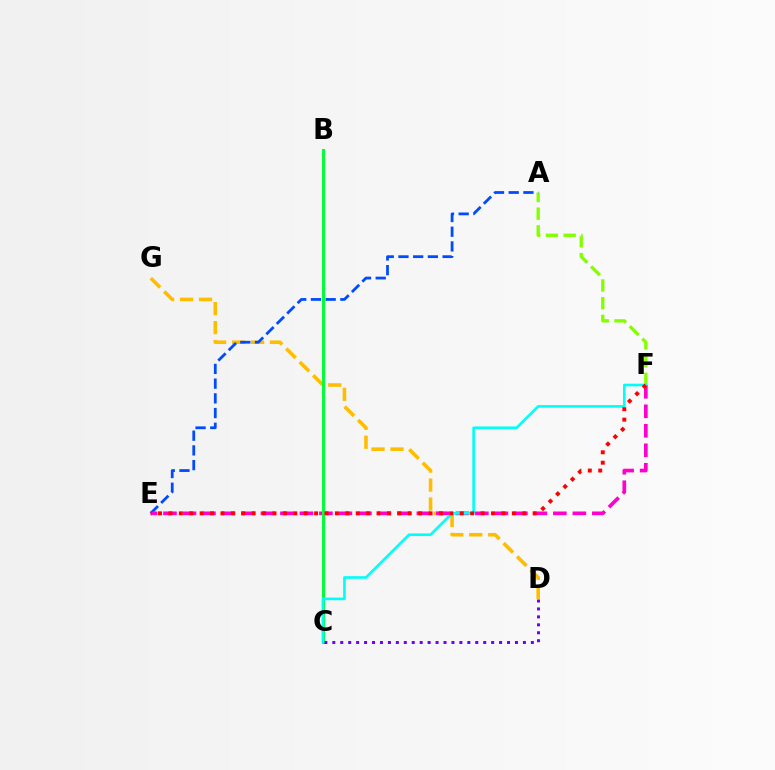{('D', 'G'): [{'color': '#ffbd00', 'line_style': 'dashed', 'thickness': 2.58}], ('A', 'F'): [{'color': '#84ff00', 'line_style': 'dashed', 'thickness': 2.4}], ('A', 'E'): [{'color': '#004bff', 'line_style': 'dashed', 'thickness': 2.0}], ('E', 'F'): [{'color': '#ff00cf', 'line_style': 'dashed', 'thickness': 2.65}, {'color': '#ff0000', 'line_style': 'dotted', 'thickness': 2.83}], ('B', 'C'): [{'color': '#00ff39', 'line_style': 'solid', 'thickness': 2.18}], ('C', 'D'): [{'color': '#7200ff', 'line_style': 'dotted', 'thickness': 2.16}], ('C', 'F'): [{'color': '#00fff6', 'line_style': 'solid', 'thickness': 1.89}]}